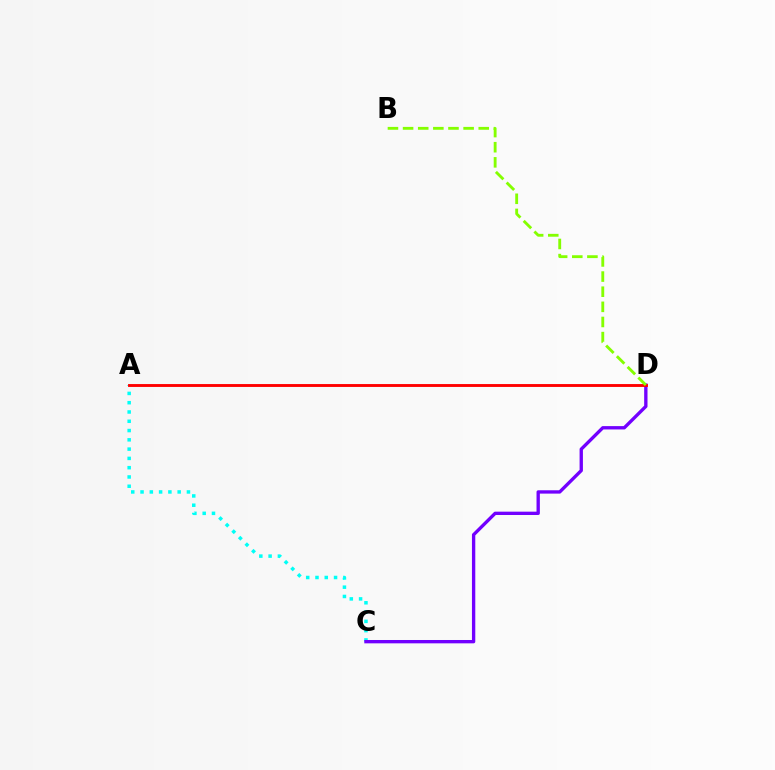{('A', 'C'): [{'color': '#00fff6', 'line_style': 'dotted', 'thickness': 2.52}], ('C', 'D'): [{'color': '#7200ff', 'line_style': 'solid', 'thickness': 2.4}], ('A', 'D'): [{'color': '#ff0000', 'line_style': 'solid', 'thickness': 2.07}], ('B', 'D'): [{'color': '#84ff00', 'line_style': 'dashed', 'thickness': 2.06}]}